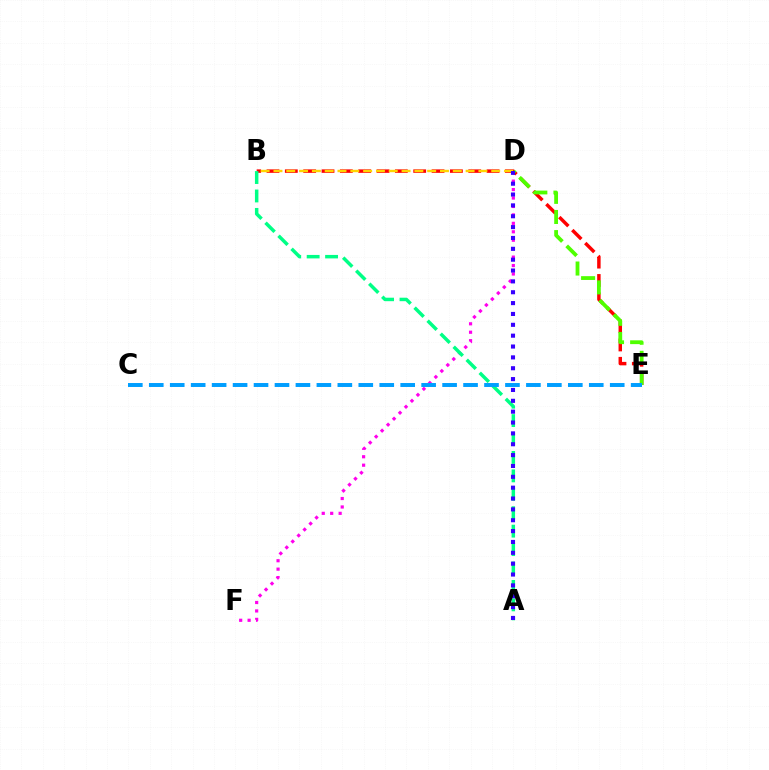{('B', 'E'): [{'color': '#ff0000', 'line_style': 'dashed', 'thickness': 2.49}], ('D', 'F'): [{'color': '#ff00ed', 'line_style': 'dotted', 'thickness': 2.29}], ('A', 'B'): [{'color': '#00ff86', 'line_style': 'dashed', 'thickness': 2.5}], ('D', 'E'): [{'color': '#4fff00', 'line_style': 'dashed', 'thickness': 2.74}], ('B', 'D'): [{'color': '#ffd500', 'line_style': 'dashed', 'thickness': 1.74}], ('C', 'E'): [{'color': '#009eff', 'line_style': 'dashed', 'thickness': 2.85}], ('A', 'D'): [{'color': '#3700ff', 'line_style': 'dotted', 'thickness': 2.95}]}